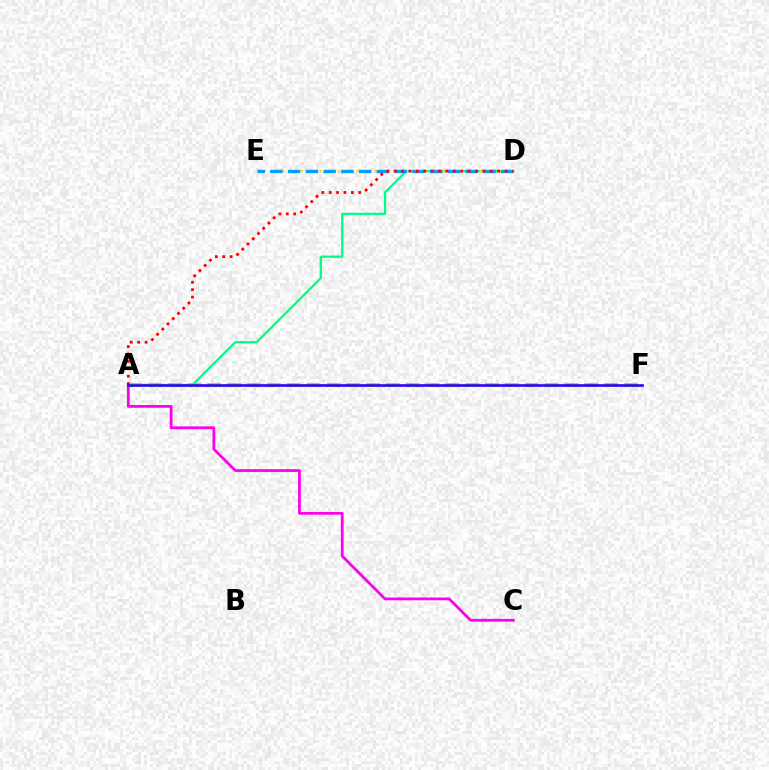{('A', 'D'): [{'color': '#00ff86', 'line_style': 'solid', 'thickness': 1.65}, {'color': '#ff0000', 'line_style': 'dotted', 'thickness': 2.01}], ('D', 'E'): [{'color': '#ffd500', 'line_style': 'dotted', 'thickness': 1.68}, {'color': '#009eff', 'line_style': 'dashed', 'thickness': 2.41}], ('A', 'C'): [{'color': '#ff00ed', 'line_style': 'solid', 'thickness': 2.0}], ('A', 'F'): [{'color': '#4fff00', 'line_style': 'dashed', 'thickness': 2.7}, {'color': '#3700ff', 'line_style': 'solid', 'thickness': 1.91}]}